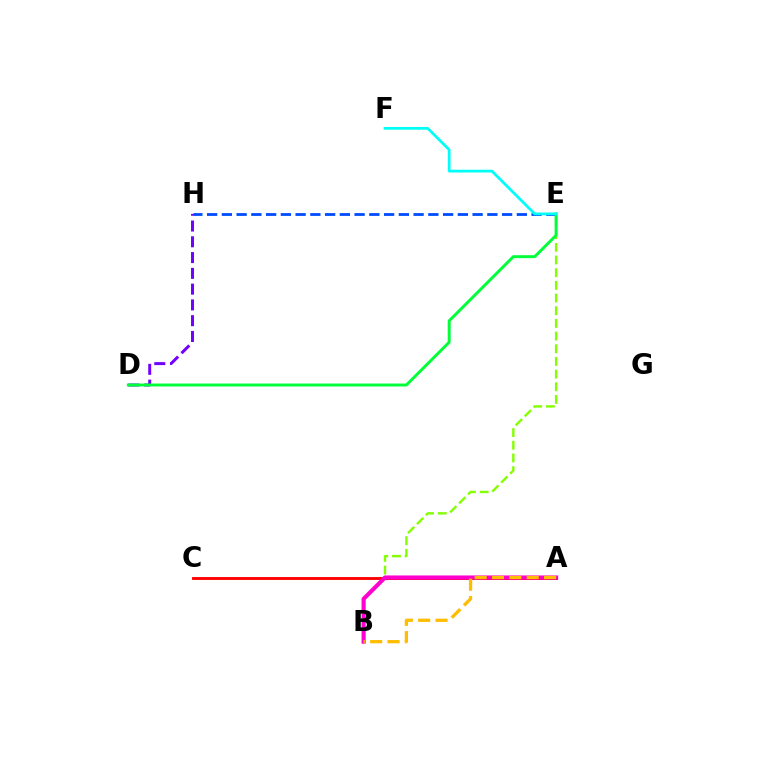{('B', 'E'): [{'color': '#84ff00', 'line_style': 'dashed', 'thickness': 1.72}], ('D', 'H'): [{'color': '#7200ff', 'line_style': 'dashed', 'thickness': 2.14}], ('A', 'C'): [{'color': '#ff0000', 'line_style': 'solid', 'thickness': 2.07}], ('E', 'H'): [{'color': '#004bff', 'line_style': 'dashed', 'thickness': 2.0}], ('A', 'B'): [{'color': '#ff00cf', 'line_style': 'solid', 'thickness': 2.95}, {'color': '#ffbd00', 'line_style': 'dashed', 'thickness': 2.36}], ('D', 'E'): [{'color': '#00ff39', 'line_style': 'solid', 'thickness': 2.12}], ('E', 'F'): [{'color': '#00fff6', 'line_style': 'solid', 'thickness': 1.99}]}